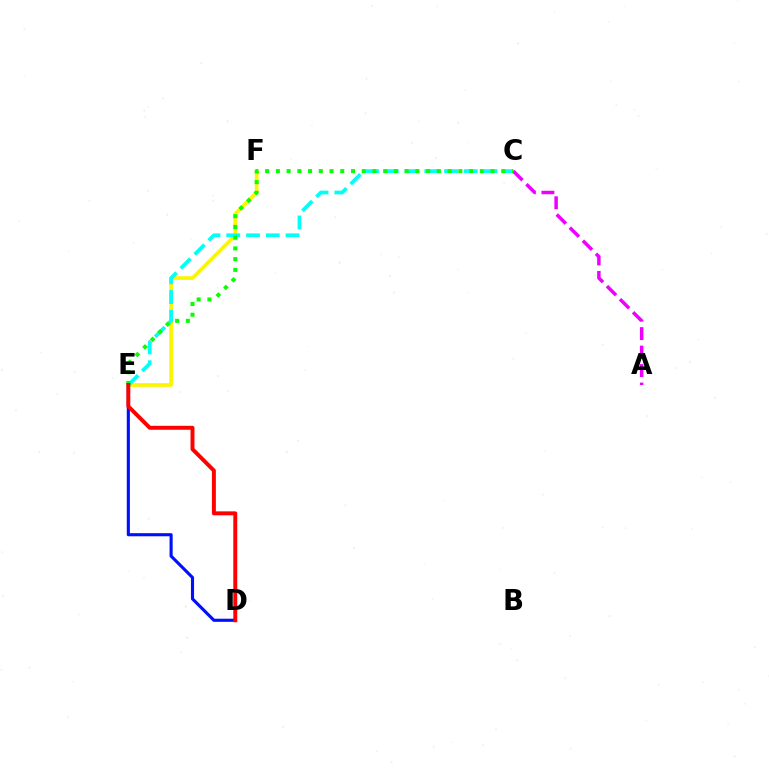{('E', 'F'): [{'color': '#fcf500', 'line_style': 'solid', 'thickness': 2.65}], ('C', 'E'): [{'color': '#00fff6', 'line_style': 'dashed', 'thickness': 2.68}, {'color': '#08ff00', 'line_style': 'dotted', 'thickness': 2.92}], ('D', 'E'): [{'color': '#0010ff', 'line_style': 'solid', 'thickness': 2.24}, {'color': '#ff0000', 'line_style': 'solid', 'thickness': 2.84}], ('A', 'C'): [{'color': '#ee00ff', 'line_style': 'dashed', 'thickness': 2.51}]}